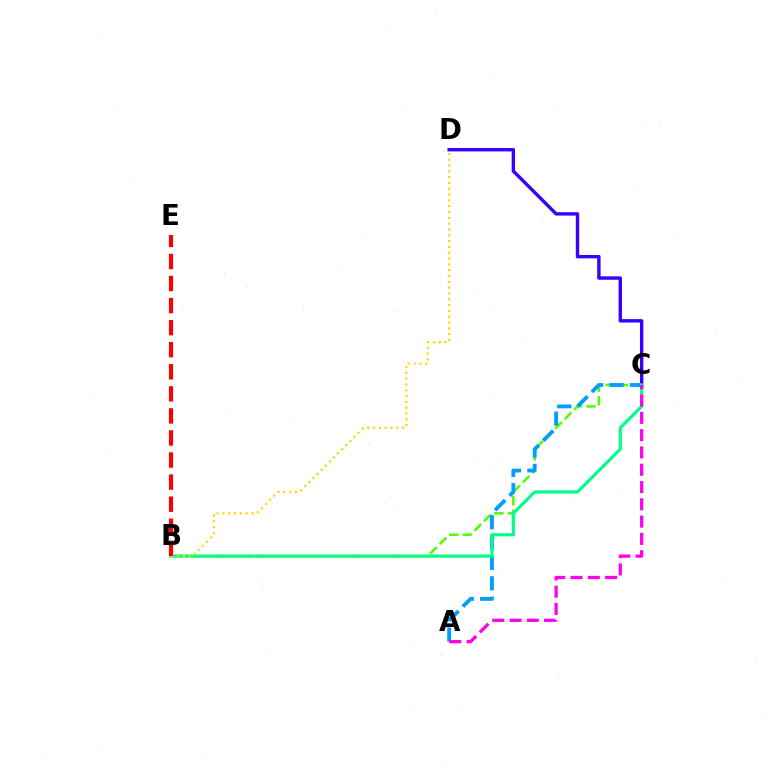{('C', 'D'): [{'color': '#3700ff', 'line_style': 'solid', 'thickness': 2.44}], ('B', 'C'): [{'color': '#4fff00', 'line_style': 'dashed', 'thickness': 1.83}, {'color': '#00ff86', 'line_style': 'solid', 'thickness': 2.27}], ('A', 'C'): [{'color': '#009eff', 'line_style': 'dashed', 'thickness': 2.77}, {'color': '#ff00ed', 'line_style': 'dashed', 'thickness': 2.35}], ('B', 'D'): [{'color': '#ffd500', 'line_style': 'dotted', 'thickness': 1.58}], ('B', 'E'): [{'color': '#ff0000', 'line_style': 'dashed', 'thickness': 3.0}]}